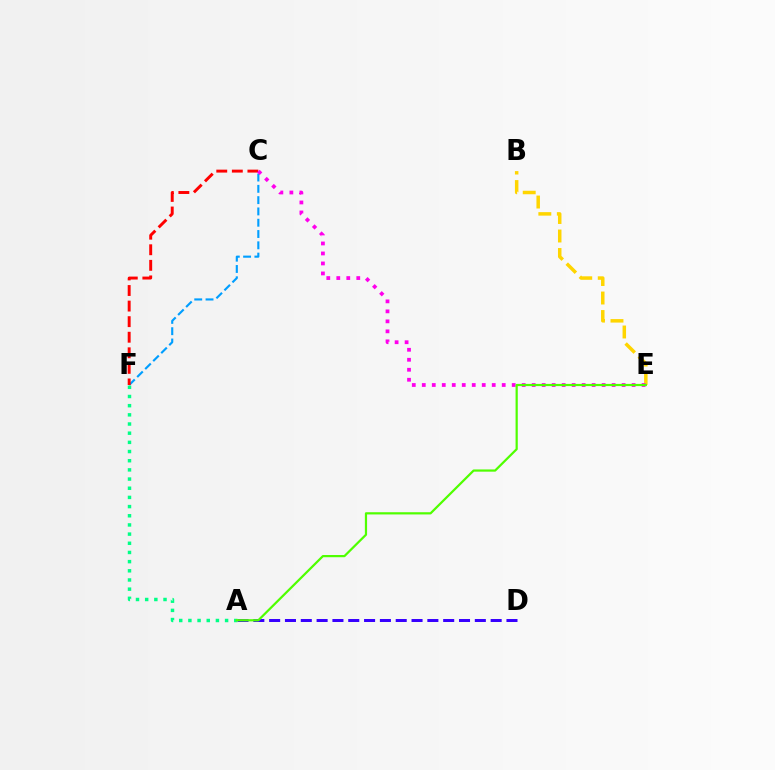{('A', 'D'): [{'color': '#3700ff', 'line_style': 'dashed', 'thickness': 2.15}], ('C', 'F'): [{'color': '#009eff', 'line_style': 'dashed', 'thickness': 1.53}, {'color': '#ff0000', 'line_style': 'dashed', 'thickness': 2.12}], ('B', 'E'): [{'color': '#ffd500', 'line_style': 'dashed', 'thickness': 2.51}], ('C', 'E'): [{'color': '#ff00ed', 'line_style': 'dotted', 'thickness': 2.71}], ('A', 'F'): [{'color': '#00ff86', 'line_style': 'dotted', 'thickness': 2.49}], ('A', 'E'): [{'color': '#4fff00', 'line_style': 'solid', 'thickness': 1.6}]}